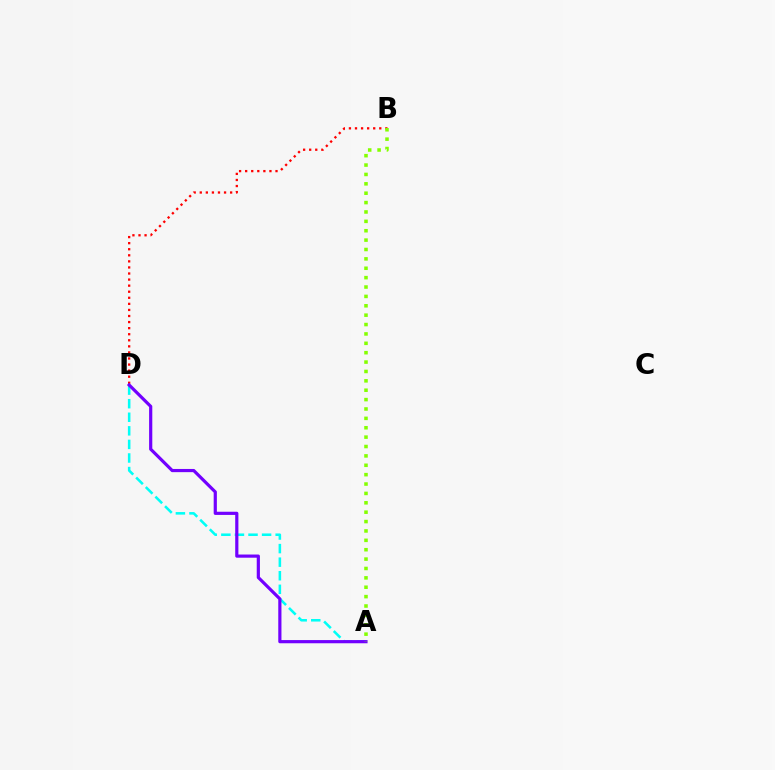{('B', 'D'): [{'color': '#ff0000', 'line_style': 'dotted', 'thickness': 1.65}], ('A', 'D'): [{'color': '#00fff6', 'line_style': 'dashed', 'thickness': 1.84}, {'color': '#7200ff', 'line_style': 'solid', 'thickness': 2.29}], ('A', 'B'): [{'color': '#84ff00', 'line_style': 'dotted', 'thickness': 2.55}]}